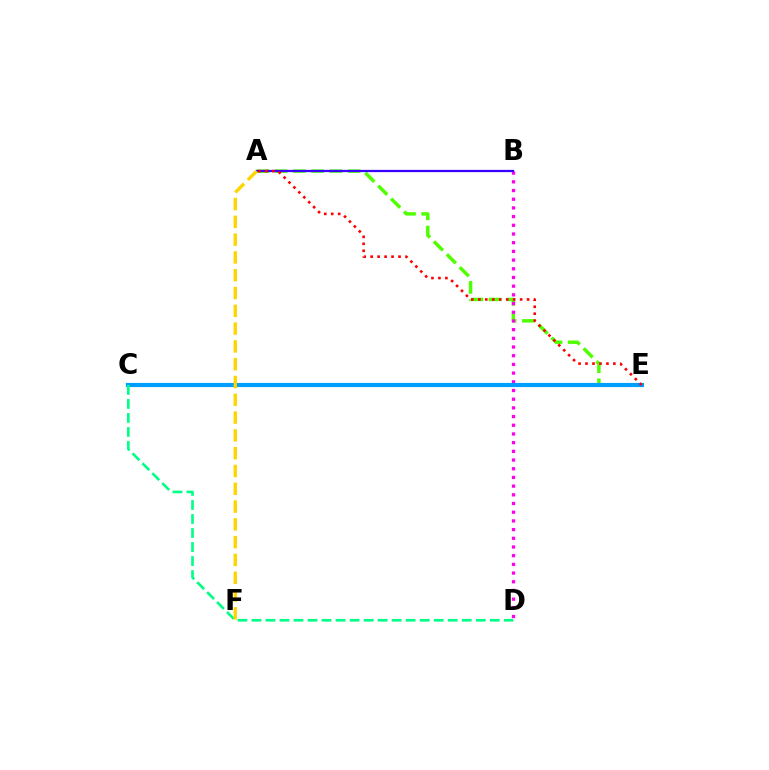{('A', 'E'): [{'color': '#4fff00', 'line_style': 'dashed', 'thickness': 2.48}, {'color': '#ff0000', 'line_style': 'dotted', 'thickness': 1.89}], ('B', 'D'): [{'color': '#ff00ed', 'line_style': 'dotted', 'thickness': 2.36}], ('C', 'E'): [{'color': '#009eff', 'line_style': 'solid', 'thickness': 2.99}], ('A', 'B'): [{'color': '#3700ff', 'line_style': 'solid', 'thickness': 1.62}], ('C', 'D'): [{'color': '#00ff86', 'line_style': 'dashed', 'thickness': 1.9}], ('A', 'F'): [{'color': '#ffd500', 'line_style': 'dashed', 'thickness': 2.42}]}